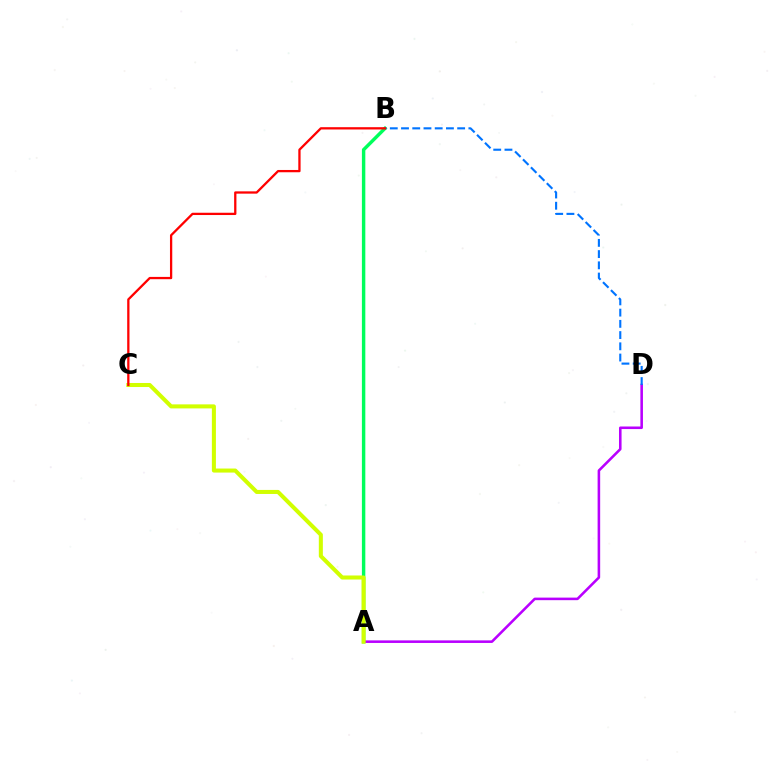{('A', 'B'): [{'color': '#00ff5c', 'line_style': 'solid', 'thickness': 2.47}], ('A', 'D'): [{'color': '#b900ff', 'line_style': 'solid', 'thickness': 1.85}], ('A', 'C'): [{'color': '#d1ff00', 'line_style': 'solid', 'thickness': 2.91}], ('B', 'D'): [{'color': '#0074ff', 'line_style': 'dashed', 'thickness': 1.53}], ('B', 'C'): [{'color': '#ff0000', 'line_style': 'solid', 'thickness': 1.65}]}